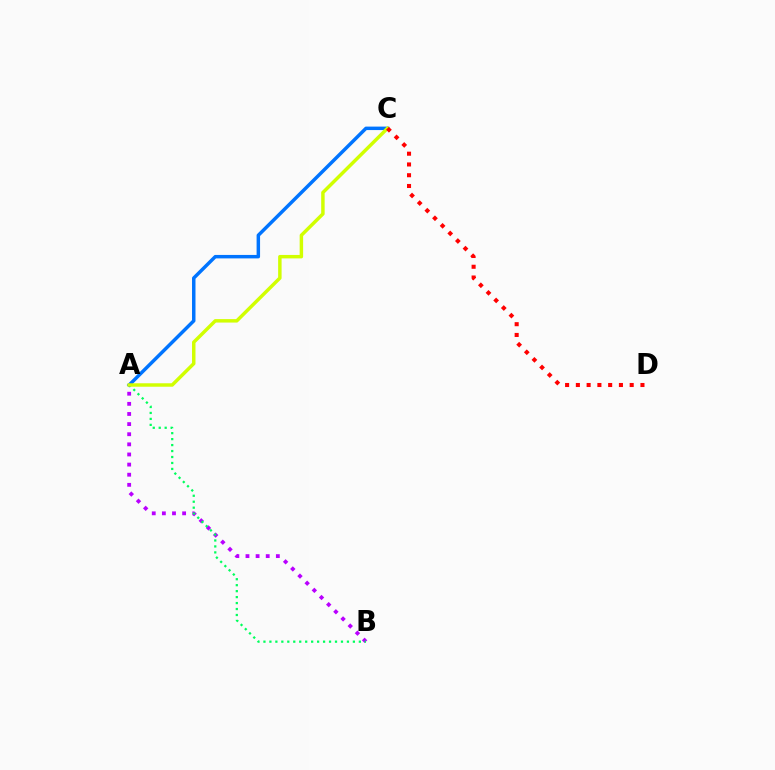{('A', 'B'): [{'color': '#b900ff', 'line_style': 'dotted', 'thickness': 2.75}, {'color': '#00ff5c', 'line_style': 'dotted', 'thickness': 1.62}], ('A', 'C'): [{'color': '#0074ff', 'line_style': 'solid', 'thickness': 2.5}, {'color': '#d1ff00', 'line_style': 'solid', 'thickness': 2.49}], ('C', 'D'): [{'color': '#ff0000', 'line_style': 'dotted', 'thickness': 2.92}]}